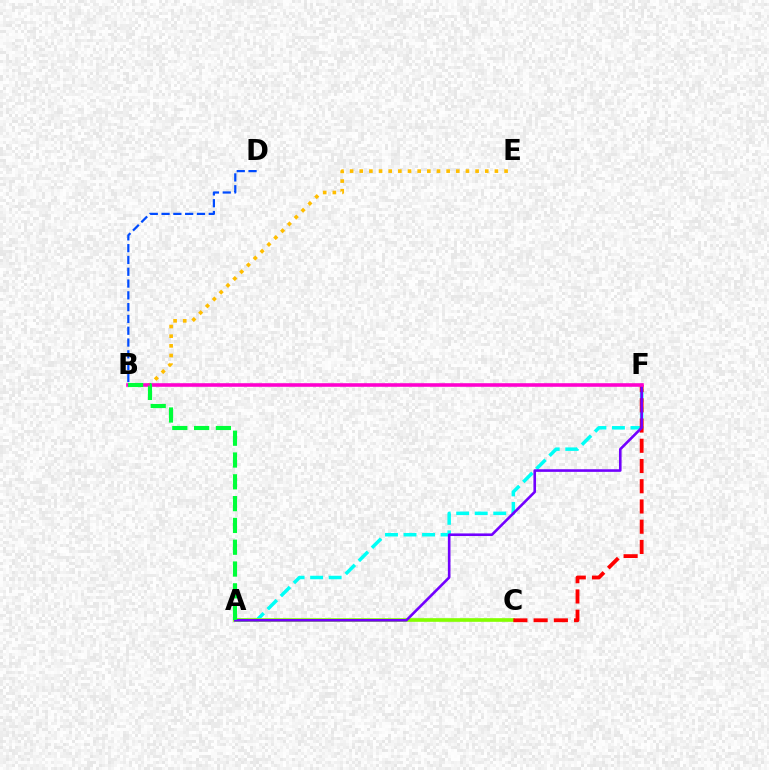{('B', 'E'): [{'color': '#ffbd00', 'line_style': 'dotted', 'thickness': 2.62}], ('A', 'F'): [{'color': '#00fff6', 'line_style': 'dashed', 'thickness': 2.52}, {'color': '#7200ff', 'line_style': 'solid', 'thickness': 1.88}], ('A', 'C'): [{'color': '#84ff00', 'line_style': 'solid', 'thickness': 2.62}], ('B', 'D'): [{'color': '#004bff', 'line_style': 'dashed', 'thickness': 1.6}], ('C', 'F'): [{'color': '#ff0000', 'line_style': 'dashed', 'thickness': 2.75}], ('B', 'F'): [{'color': '#ff00cf', 'line_style': 'solid', 'thickness': 2.58}], ('A', 'B'): [{'color': '#00ff39', 'line_style': 'dashed', 'thickness': 2.96}]}